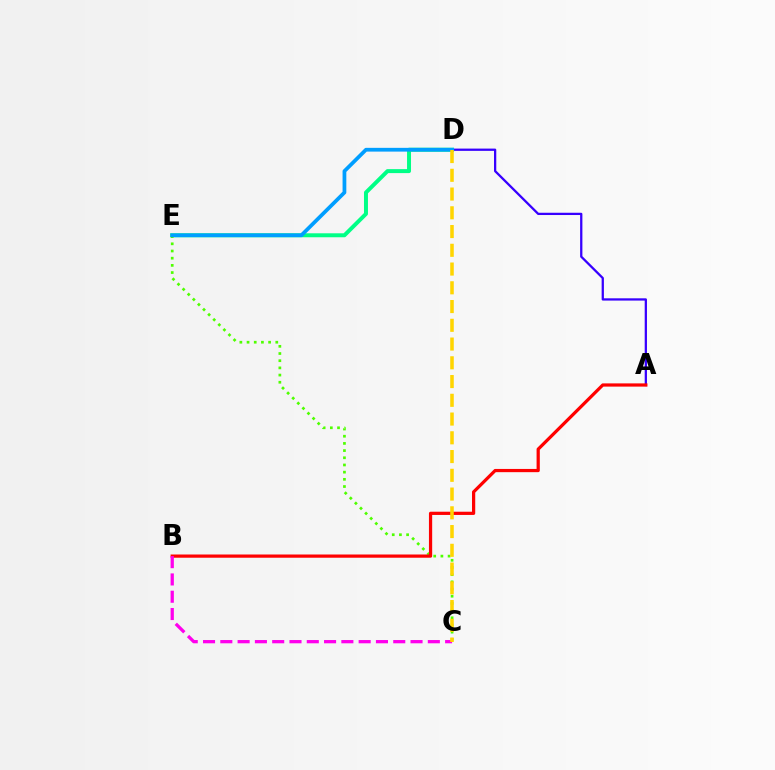{('A', 'D'): [{'color': '#3700ff', 'line_style': 'solid', 'thickness': 1.64}], ('D', 'E'): [{'color': '#00ff86', 'line_style': 'solid', 'thickness': 2.86}, {'color': '#009eff', 'line_style': 'solid', 'thickness': 2.71}], ('C', 'E'): [{'color': '#4fff00', 'line_style': 'dotted', 'thickness': 1.95}], ('A', 'B'): [{'color': '#ff0000', 'line_style': 'solid', 'thickness': 2.32}], ('B', 'C'): [{'color': '#ff00ed', 'line_style': 'dashed', 'thickness': 2.35}], ('C', 'D'): [{'color': '#ffd500', 'line_style': 'dashed', 'thickness': 2.55}]}